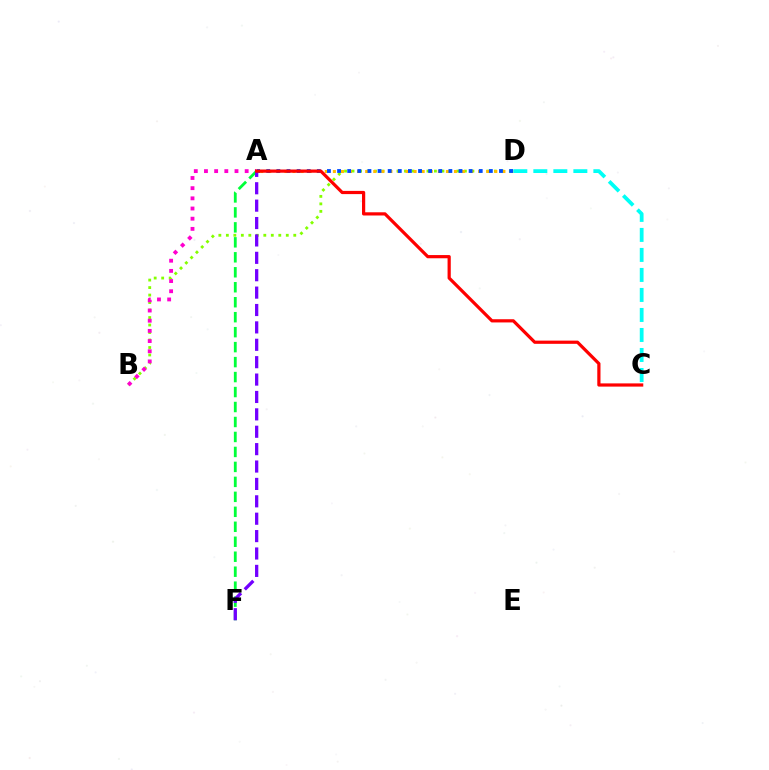{('B', 'D'): [{'color': '#84ff00', 'line_style': 'dotted', 'thickness': 2.04}], ('A', 'D'): [{'color': '#ffbd00', 'line_style': 'dotted', 'thickness': 2.19}, {'color': '#004bff', 'line_style': 'dotted', 'thickness': 2.75}], ('A', 'B'): [{'color': '#ff00cf', 'line_style': 'dotted', 'thickness': 2.76}], ('C', 'D'): [{'color': '#00fff6', 'line_style': 'dashed', 'thickness': 2.72}], ('A', 'F'): [{'color': '#00ff39', 'line_style': 'dashed', 'thickness': 2.03}, {'color': '#7200ff', 'line_style': 'dashed', 'thickness': 2.36}], ('A', 'C'): [{'color': '#ff0000', 'line_style': 'solid', 'thickness': 2.31}]}